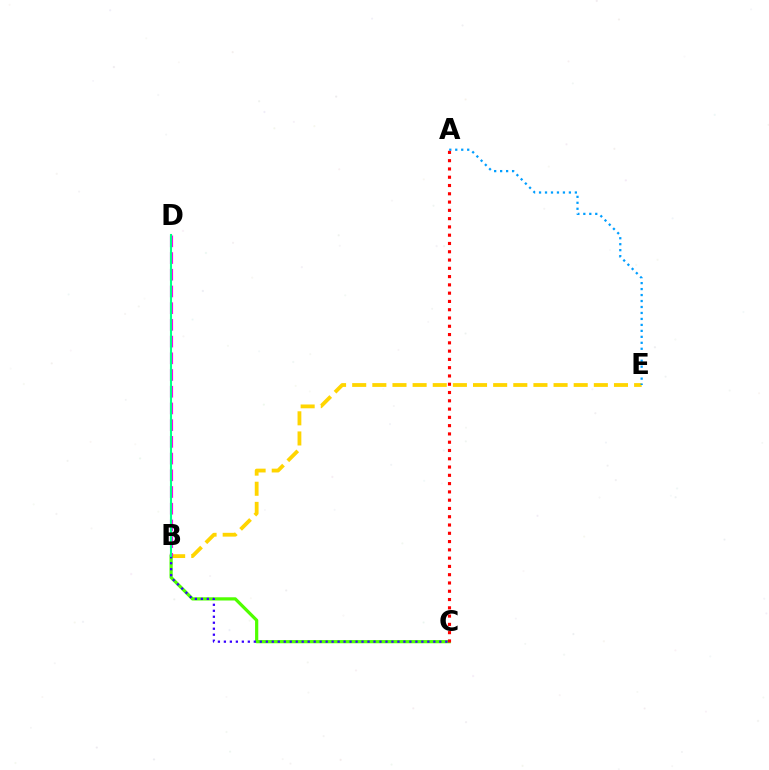{('B', 'E'): [{'color': '#ffd500', 'line_style': 'dashed', 'thickness': 2.74}], ('B', 'C'): [{'color': '#4fff00', 'line_style': 'solid', 'thickness': 2.32}, {'color': '#3700ff', 'line_style': 'dotted', 'thickness': 1.63}], ('B', 'D'): [{'color': '#ff00ed', 'line_style': 'dashed', 'thickness': 2.27}, {'color': '#00ff86', 'line_style': 'solid', 'thickness': 1.52}], ('A', 'C'): [{'color': '#ff0000', 'line_style': 'dotted', 'thickness': 2.25}], ('A', 'E'): [{'color': '#009eff', 'line_style': 'dotted', 'thickness': 1.62}]}